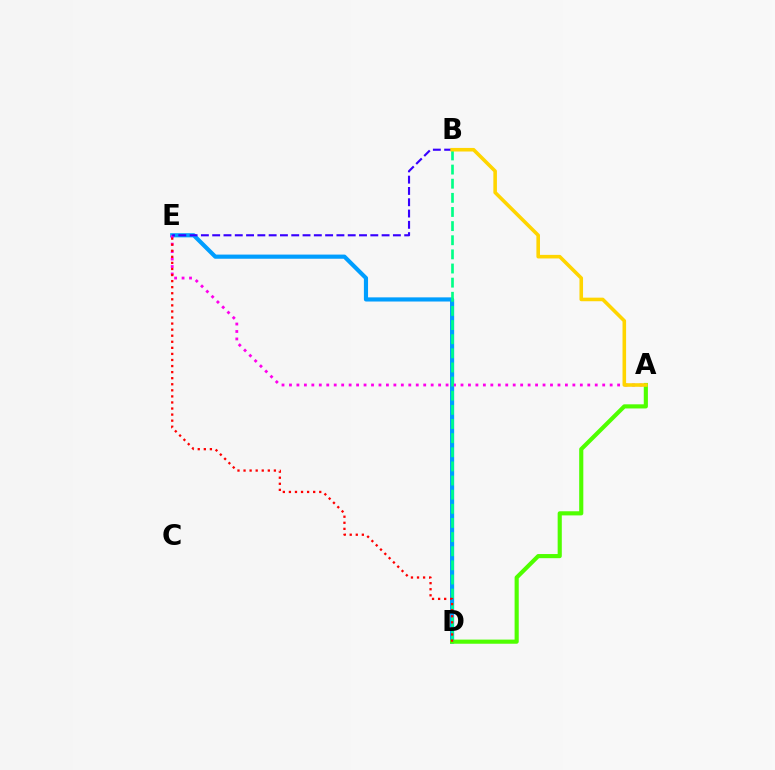{('D', 'E'): [{'color': '#009eff', 'line_style': 'solid', 'thickness': 2.99}, {'color': '#ff0000', 'line_style': 'dotted', 'thickness': 1.65}], ('A', 'E'): [{'color': '#ff00ed', 'line_style': 'dotted', 'thickness': 2.03}], ('A', 'D'): [{'color': '#4fff00', 'line_style': 'solid', 'thickness': 2.98}], ('B', 'E'): [{'color': '#3700ff', 'line_style': 'dashed', 'thickness': 1.53}], ('B', 'D'): [{'color': '#00ff86', 'line_style': 'dashed', 'thickness': 1.92}], ('A', 'B'): [{'color': '#ffd500', 'line_style': 'solid', 'thickness': 2.57}]}